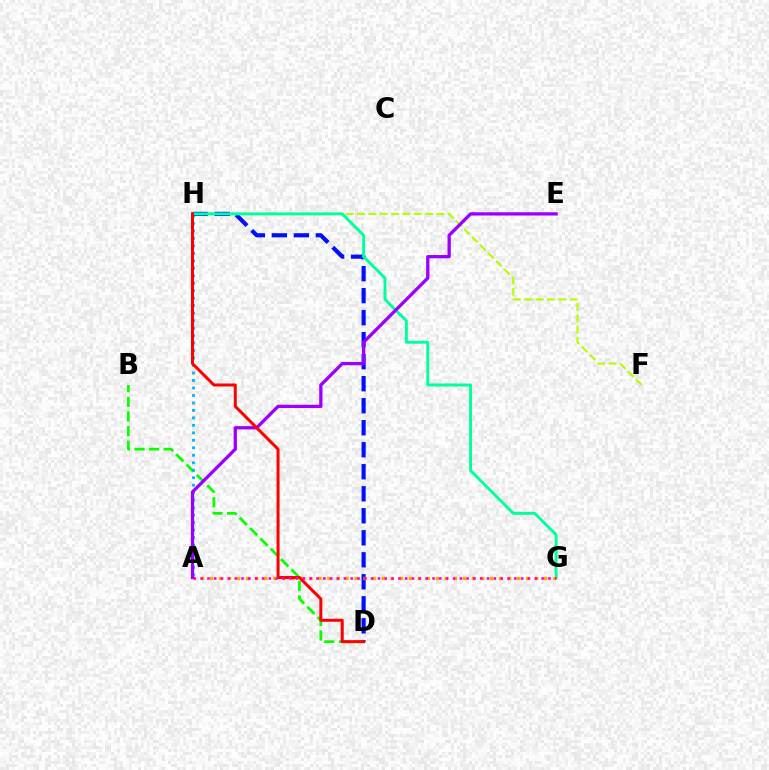{('F', 'H'): [{'color': '#b3ff00', 'line_style': 'dashed', 'thickness': 1.54}], ('B', 'D'): [{'color': '#08ff00', 'line_style': 'dashed', 'thickness': 1.99}], ('A', 'H'): [{'color': '#00b5ff', 'line_style': 'dotted', 'thickness': 2.03}], ('D', 'H'): [{'color': '#0010ff', 'line_style': 'dashed', 'thickness': 2.99}, {'color': '#ff0000', 'line_style': 'solid', 'thickness': 2.16}], ('G', 'H'): [{'color': '#00ff9d', 'line_style': 'solid', 'thickness': 2.1}], ('A', 'G'): [{'color': '#ffa500', 'line_style': 'dotted', 'thickness': 2.45}, {'color': '#ff00bd', 'line_style': 'dotted', 'thickness': 1.85}], ('A', 'E'): [{'color': '#9b00ff', 'line_style': 'solid', 'thickness': 2.37}]}